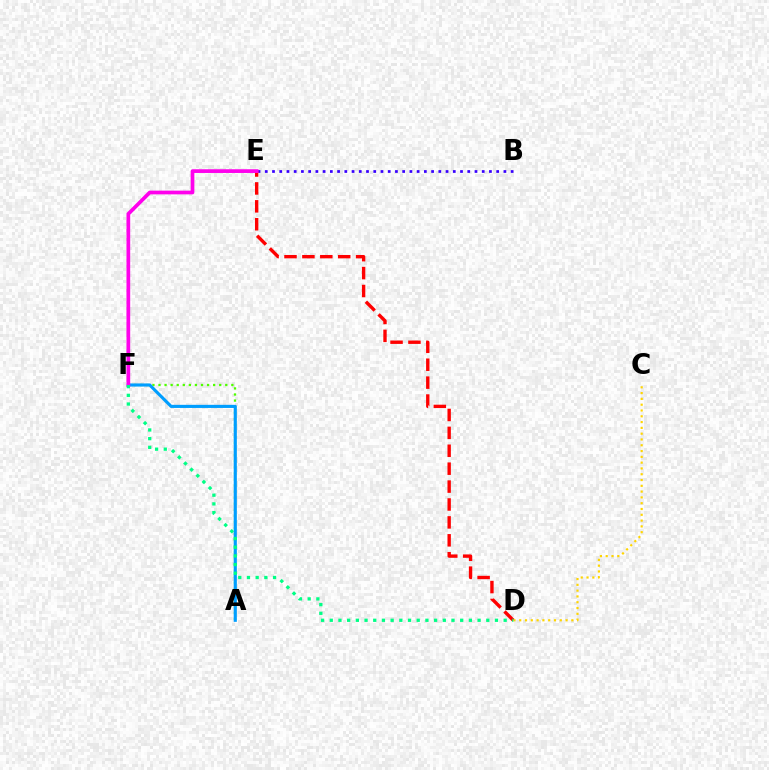{('A', 'F'): [{'color': '#4fff00', 'line_style': 'dotted', 'thickness': 1.65}, {'color': '#009eff', 'line_style': 'solid', 'thickness': 2.25}], ('B', 'E'): [{'color': '#3700ff', 'line_style': 'dotted', 'thickness': 1.96}], ('D', 'E'): [{'color': '#ff0000', 'line_style': 'dashed', 'thickness': 2.43}], ('C', 'D'): [{'color': '#ffd500', 'line_style': 'dotted', 'thickness': 1.57}], ('E', 'F'): [{'color': '#ff00ed', 'line_style': 'solid', 'thickness': 2.68}], ('D', 'F'): [{'color': '#00ff86', 'line_style': 'dotted', 'thickness': 2.36}]}